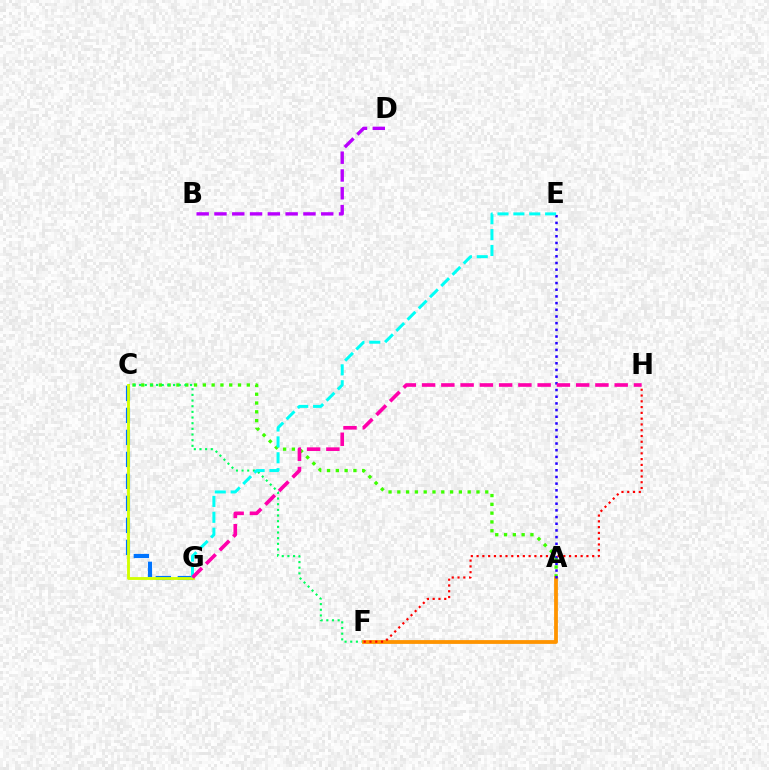{('A', 'C'): [{'color': '#3dff00', 'line_style': 'dotted', 'thickness': 2.39}], ('C', 'F'): [{'color': '#00ff5c', 'line_style': 'dotted', 'thickness': 1.54}], ('C', 'G'): [{'color': '#0074ff', 'line_style': 'dashed', 'thickness': 2.99}, {'color': '#d1ff00', 'line_style': 'solid', 'thickness': 2.05}], ('B', 'D'): [{'color': '#b900ff', 'line_style': 'dashed', 'thickness': 2.42}], ('A', 'F'): [{'color': '#ff9400', 'line_style': 'solid', 'thickness': 2.73}], ('A', 'E'): [{'color': '#2500ff', 'line_style': 'dotted', 'thickness': 1.82}], ('F', 'H'): [{'color': '#ff0000', 'line_style': 'dotted', 'thickness': 1.57}], ('E', 'G'): [{'color': '#00fff6', 'line_style': 'dashed', 'thickness': 2.16}], ('G', 'H'): [{'color': '#ff00ac', 'line_style': 'dashed', 'thickness': 2.62}]}